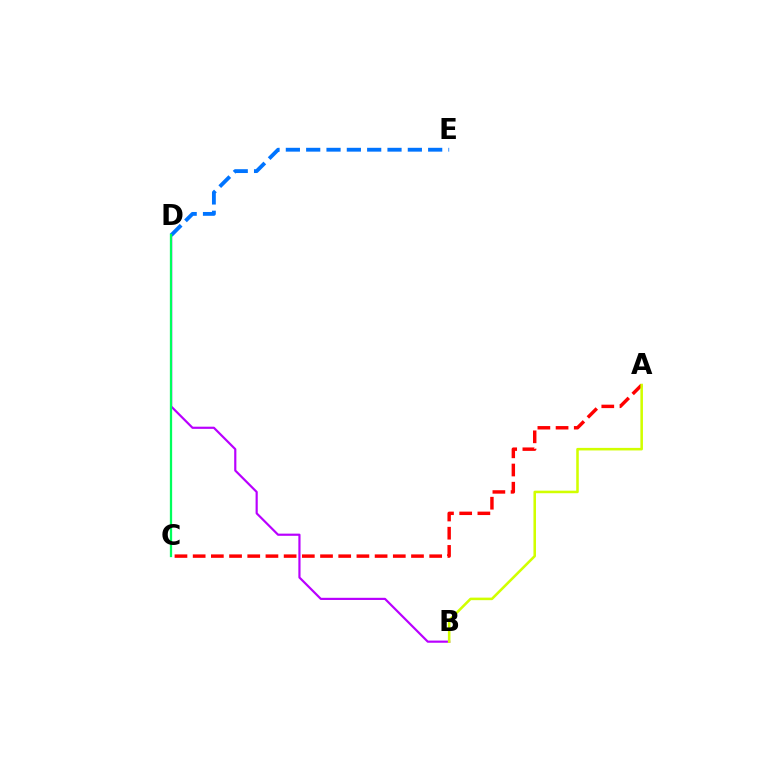{('B', 'D'): [{'color': '#b900ff', 'line_style': 'solid', 'thickness': 1.57}], ('A', 'C'): [{'color': '#ff0000', 'line_style': 'dashed', 'thickness': 2.47}], ('A', 'B'): [{'color': '#d1ff00', 'line_style': 'solid', 'thickness': 1.84}], ('D', 'E'): [{'color': '#0074ff', 'line_style': 'dashed', 'thickness': 2.76}], ('C', 'D'): [{'color': '#00ff5c', 'line_style': 'solid', 'thickness': 1.64}]}